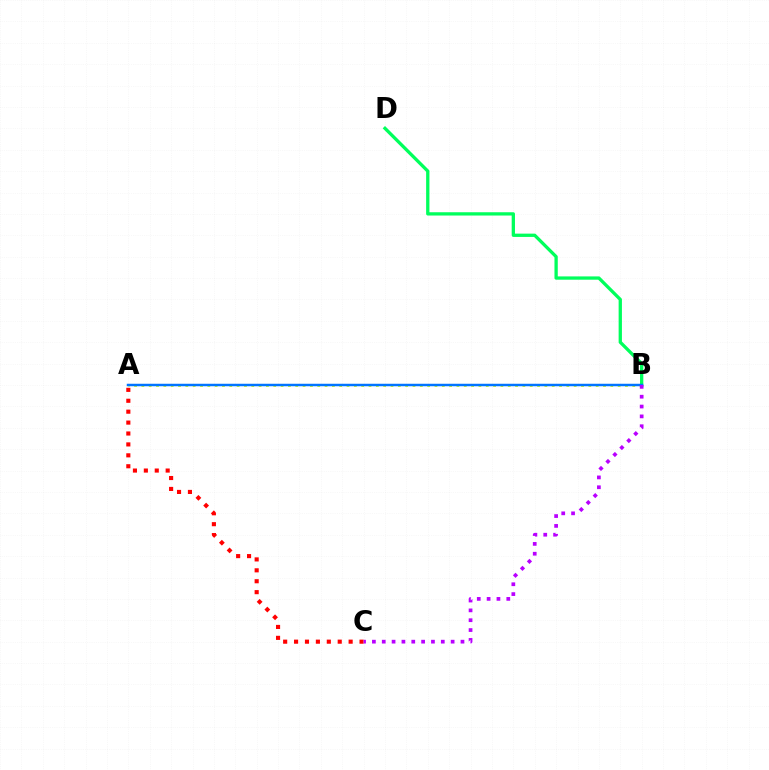{('B', 'D'): [{'color': '#00ff5c', 'line_style': 'solid', 'thickness': 2.37}], ('A', 'B'): [{'color': '#d1ff00', 'line_style': 'dotted', 'thickness': 1.99}, {'color': '#0074ff', 'line_style': 'solid', 'thickness': 1.79}], ('A', 'C'): [{'color': '#ff0000', 'line_style': 'dotted', 'thickness': 2.97}], ('B', 'C'): [{'color': '#b900ff', 'line_style': 'dotted', 'thickness': 2.67}]}